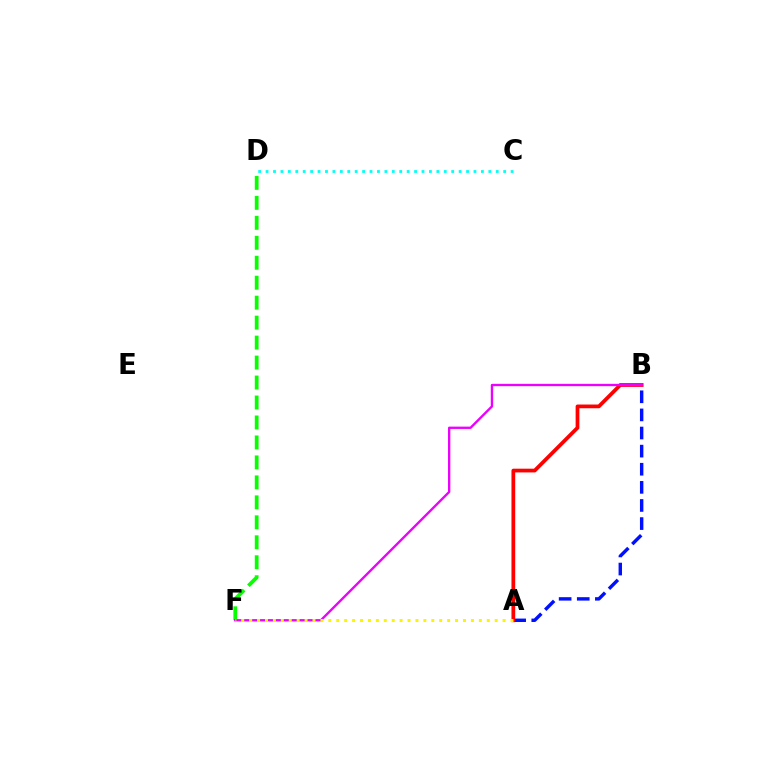{('C', 'D'): [{'color': '#00fff6', 'line_style': 'dotted', 'thickness': 2.02}], ('D', 'F'): [{'color': '#08ff00', 'line_style': 'dashed', 'thickness': 2.71}], ('A', 'B'): [{'color': '#0010ff', 'line_style': 'dashed', 'thickness': 2.46}, {'color': '#ff0000', 'line_style': 'solid', 'thickness': 2.69}], ('B', 'F'): [{'color': '#ee00ff', 'line_style': 'solid', 'thickness': 1.68}], ('A', 'F'): [{'color': '#fcf500', 'line_style': 'dotted', 'thickness': 2.15}]}